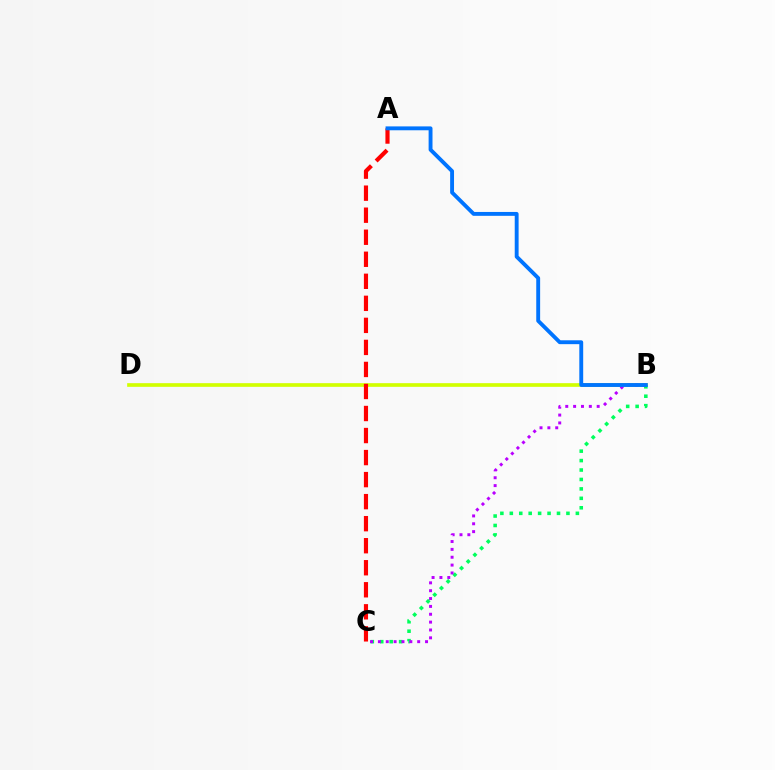{('B', 'D'): [{'color': '#d1ff00', 'line_style': 'solid', 'thickness': 2.64}], ('B', 'C'): [{'color': '#00ff5c', 'line_style': 'dotted', 'thickness': 2.56}, {'color': '#b900ff', 'line_style': 'dotted', 'thickness': 2.13}], ('A', 'C'): [{'color': '#ff0000', 'line_style': 'dashed', 'thickness': 2.99}], ('A', 'B'): [{'color': '#0074ff', 'line_style': 'solid', 'thickness': 2.79}]}